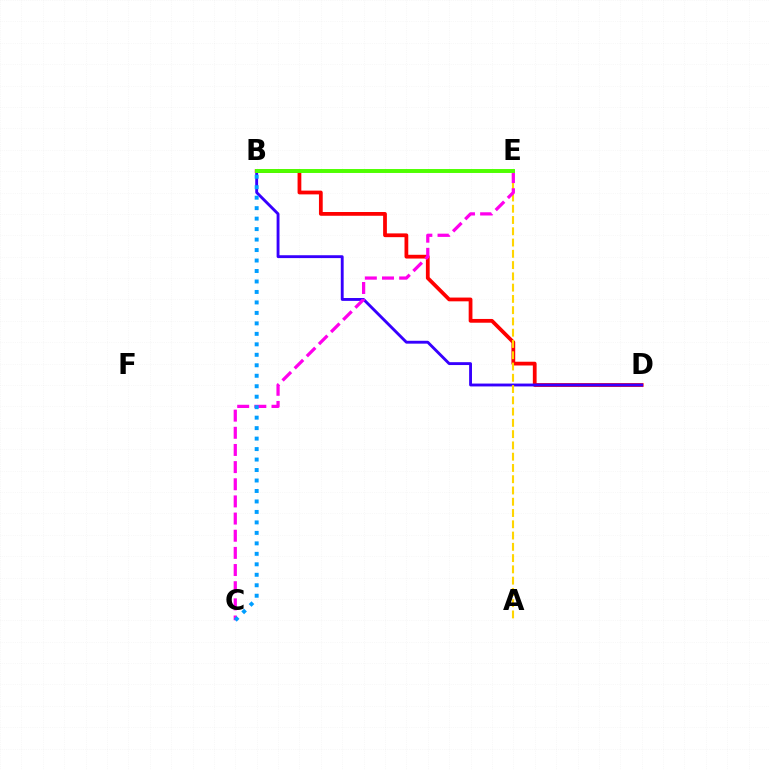{('B', 'D'): [{'color': '#ff0000', 'line_style': 'solid', 'thickness': 2.71}, {'color': '#3700ff', 'line_style': 'solid', 'thickness': 2.06}], ('B', 'E'): [{'color': '#00ff86', 'line_style': 'solid', 'thickness': 1.68}, {'color': '#4fff00', 'line_style': 'solid', 'thickness': 2.83}], ('A', 'E'): [{'color': '#ffd500', 'line_style': 'dashed', 'thickness': 1.53}], ('C', 'E'): [{'color': '#ff00ed', 'line_style': 'dashed', 'thickness': 2.33}], ('B', 'C'): [{'color': '#009eff', 'line_style': 'dotted', 'thickness': 2.85}]}